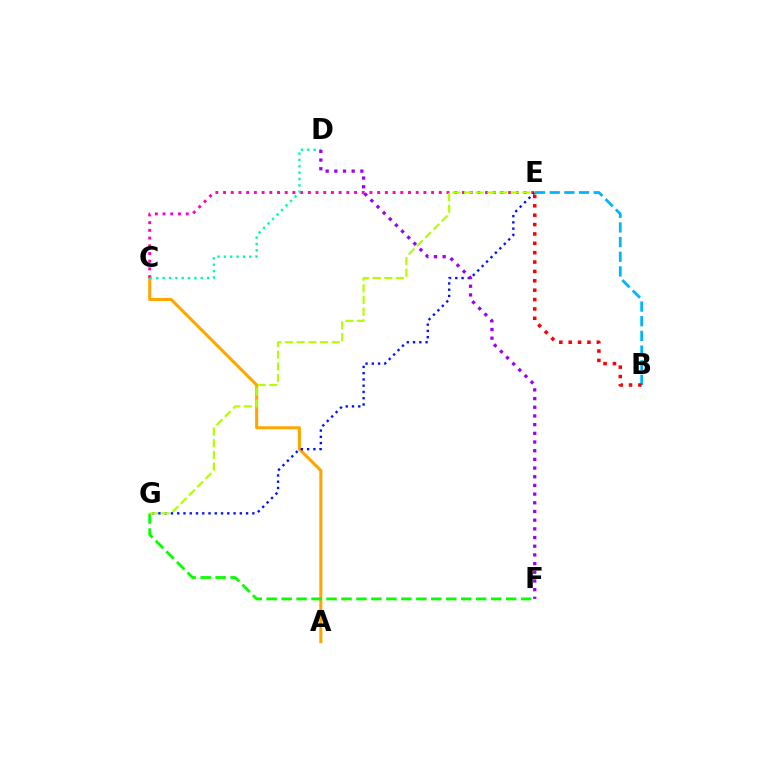{('B', 'E'): [{'color': '#00b5ff', 'line_style': 'dashed', 'thickness': 1.99}, {'color': '#ff0000', 'line_style': 'dotted', 'thickness': 2.55}], ('A', 'C'): [{'color': '#ffa500', 'line_style': 'solid', 'thickness': 2.2}], ('C', 'E'): [{'color': '#ff00bd', 'line_style': 'dotted', 'thickness': 2.09}], ('E', 'G'): [{'color': '#0010ff', 'line_style': 'dotted', 'thickness': 1.7}, {'color': '#b3ff00', 'line_style': 'dashed', 'thickness': 1.59}], ('C', 'D'): [{'color': '#00ff9d', 'line_style': 'dotted', 'thickness': 1.73}], ('F', 'G'): [{'color': '#08ff00', 'line_style': 'dashed', 'thickness': 2.03}], ('D', 'F'): [{'color': '#9b00ff', 'line_style': 'dotted', 'thickness': 2.36}]}